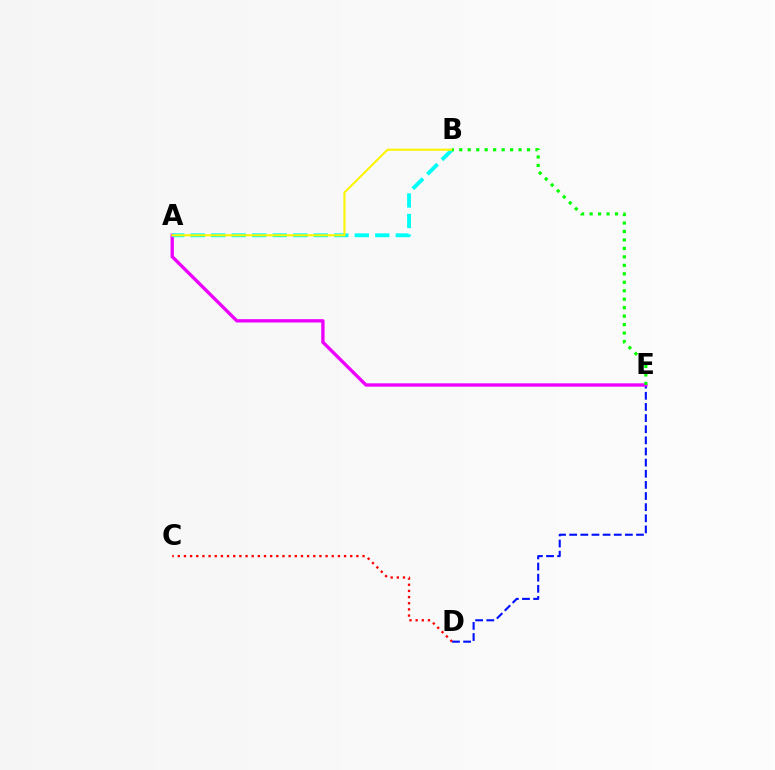{('D', 'E'): [{'color': '#0010ff', 'line_style': 'dashed', 'thickness': 1.51}], ('C', 'D'): [{'color': '#ff0000', 'line_style': 'dotted', 'thickness': 1.67}], ('A', 'E'): [{'color': '#ee00ff', 'line_style': 'solid', 'thickness': 2.41}], ('A', 'B'): [{'color': '#00fff6', 'line_style': 'dashed', 'thickness': 2.79}, {'color': '#fcf500', 'line_style': 'solid', 'thickness': 1.5}], ('B', 'E'): [{'color': '#08ff00', 'line_style': 'dotted', 'thickness': 2.3}]}